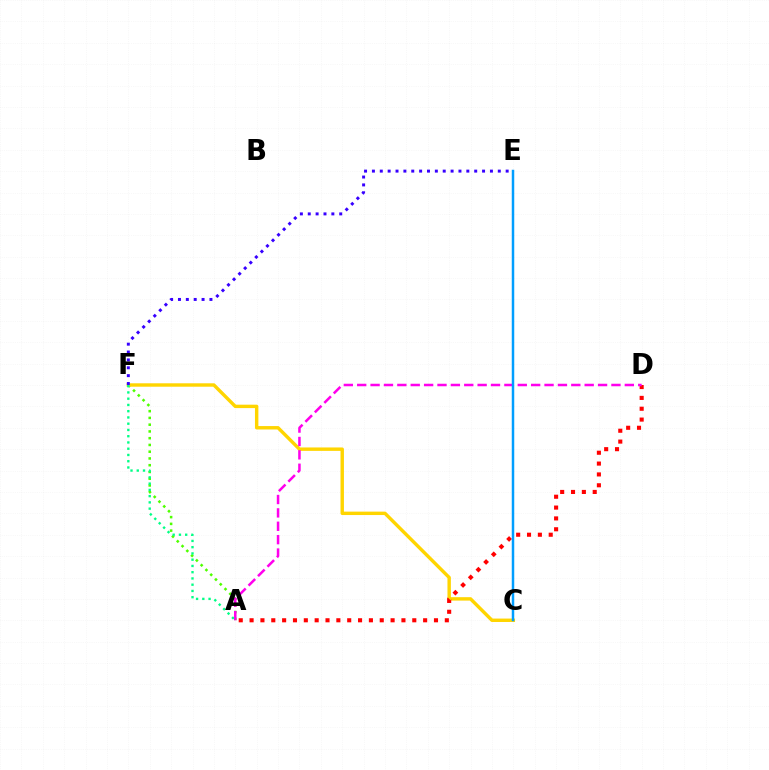{('A', 'F'): [{'color': '#4fff00', 'line_style': 'dotted', 'thickness': 1.83}, {'color': '#00ff86', 'line_style': 'dotted', 'thickness': 1.7}], ('C', 'F'): [{'color': '#ffd500', 'line_style': 'solid', 'thickness': 2.46}], ('A', 'D'): [{'color': '#ff0000', 'line_style': 'dotted', 'thickness': 2.95}, {'color': '#ff00ed', 'line_style': 'dashed', 'thickness': 1.82}], ('E', 'F'): [{'color': '#3700ff', 'line_style': 'dotted', 'thickness': 2.14}], ('C', 'E'): [{'color': '#009eff', 'line_style': 'solid', 'thickness': 1.79}]}